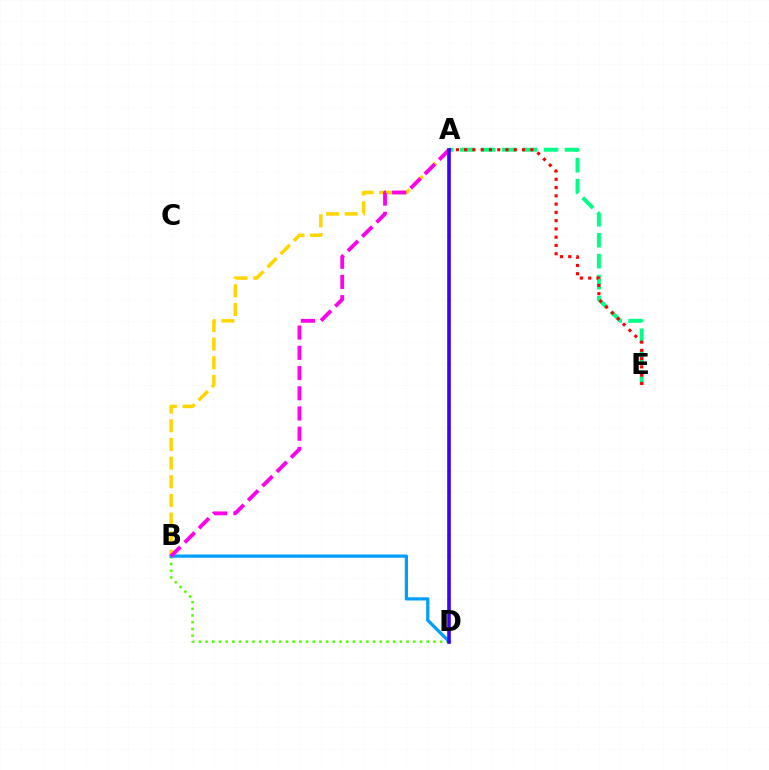{('A', 'B'): [{'color': '#ffd500', 'line_style': 'dashed', 'thickness': 2.53}, {'color': '#ff00ed', 'line_style': 'dashed', 'thickness': 2.75}], ('B', 'D'): [{'color': '#4fff00', 'line_style': 'dotted', 'thickness': 1.82}, {'color': '#009eff', 'line_style': 'solid', 'thickness': 2.33}], ('A', 'E'): [{'color': '#00ff86', 'line_style': 'dashed', 'thickness': 2.85}, {'color': '#ff0000', 'line_style': 'dotted', 'thickness': 2.25}], ('A', 'D'): [{'color': '#3700ff', 'line_style': 'solid', 'thickness': 2.59}]}